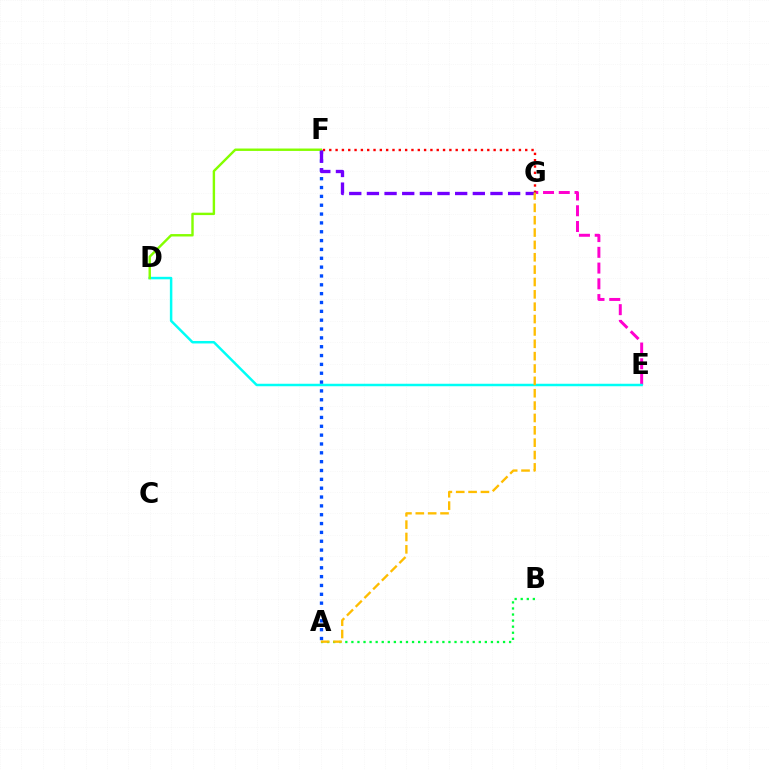{('E', 'G'): [{'color': '#ff00cf', 'line_style': 'dashed', 'thickness': 2.14}], ('D', 'E'): [{'color': '#00fff6', 'line_style': 'solid', 'thickness': 1.79}], ('A', 'B'): [{'color': '#00ff39', 'line_style': 'dotted', 'thickness': 1.65}], ('A', 'F'): [{'color': '#004bff', 'line_style': 'dotted', 'thickness': 2.4}], ('D', 'F'): [{'color': '#84ff00', 'line_style': 'solid', 'thickness': 1.74}], ('F', 'G'): [{'color': '#ff0000', 'line_style': 'dotted', 'thickness': 1.72}, {'color': '#7200ff', 'line_style': 'dashed', 'thickness': 2.4}], ('A', 'G'): [{'color': '#ffbd00', 'line_style': 'dashed', 'thickness': 1.68}]}